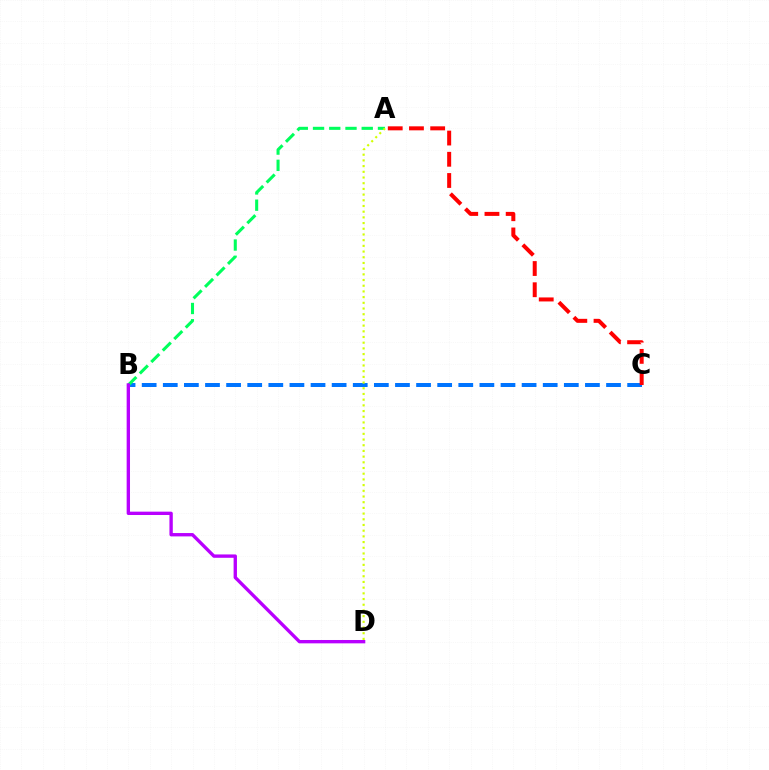{('B', 'C'): [{'color': '#0074ff', 'line_style': 'dashed', 'thickness': 2.87}], ('A', 'C'): [{'color': '#ff0000', 'line_style': 'dashed', 'thickness': 2.88}], ('A', 'B'): [{'color': '#00ff5c', 'line_style': 'dashed', 'thickness': 2.21}], ('A', 'D'): [{'color': '#d1ff00', 'line_style': 'dotted', 'thickness': 1.55}], ('B', 'D'): [{'color': '#b900ff', 'line_style': 'solid', 'thickness': 2.41}]}